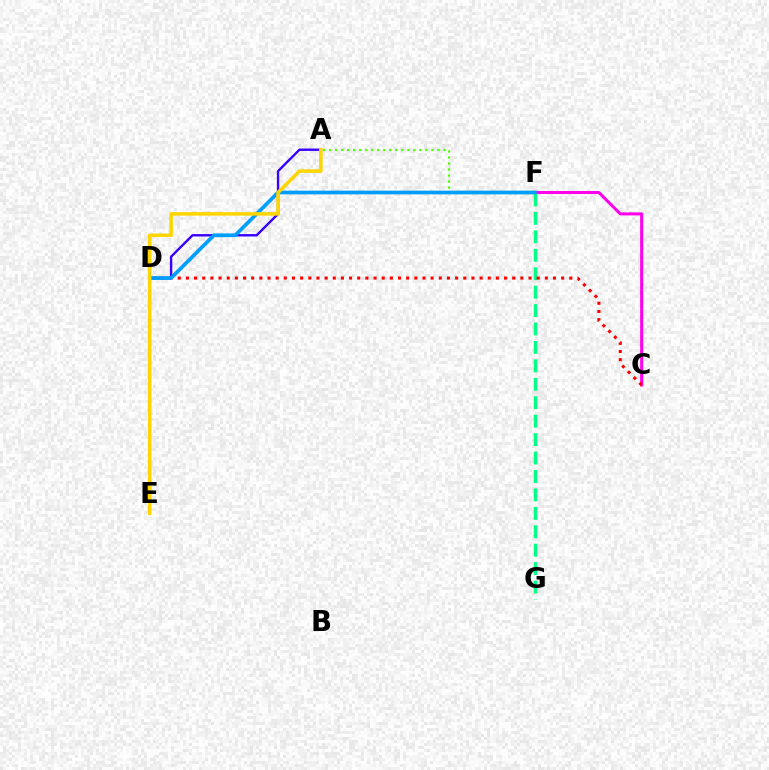{('C', 'F'): [{'color': '#ff00ed', 'line_style': 'solid', 'thickness': 2.18}], ('A', 'D'): [{'color': '#3700ff', 'line_style': 'solid', 'thickness': 1.72}], ('F', 'G'): [{'color': '#00ff86', 'line_style': 'dashed', 'thickness': 2.5}], ('A', 'F'): [{'color': '#4fff00', 'line_style': 'dotted', 'thickness': 1.64}], ('C', 'D'): [{'color': '#ff0000', 'line_style': 'dotted', 'thickness': 2.22}], ('D', 'F'): [{'color': '#009eff', 'line_style': 'solid', 'thickness': 2.68}], ('A', 'E'): [{'color': '#ffd500', 'line_style': 'solid', 'thickness': 2.54}]}